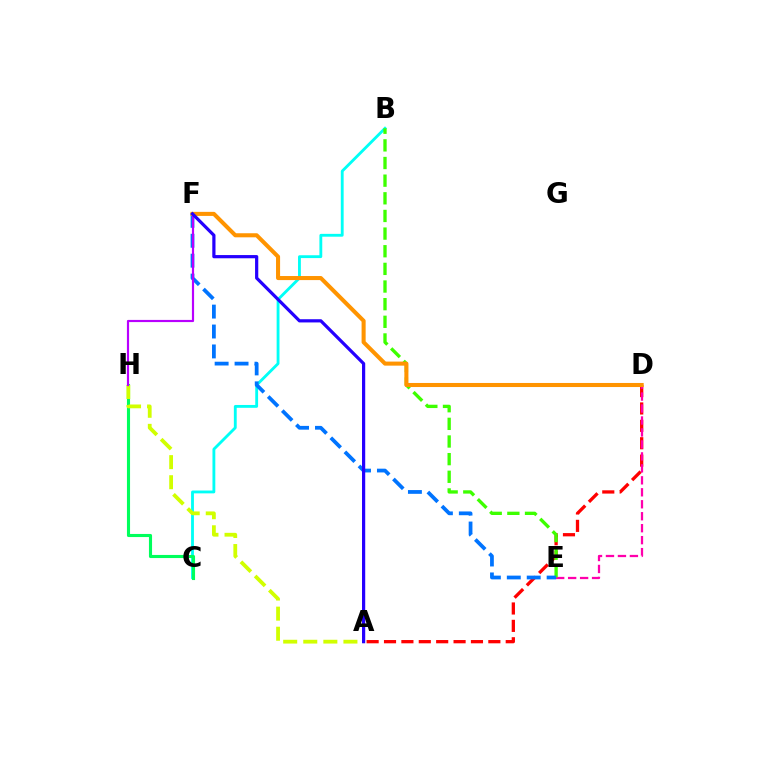{('A', 'D'): [{'color': '#ff0000', 'line_style': 'dashed', 'thickness': 2.36}], ('D', 'E'): [{'color': '#ff00ac', 'line_style': 'dashed', 'thickness': 1.63}], ('B', 'C'): [{'color': '#00fff6', 'line_style': 'solid', 'thickness': 2.05}], ('B', 'E'): [{'color': '#3dff00', 'line_style': 'dashed', 'thickness': 2.4}], ('E', 'F'): [{'color': '#0074ff', 'line_style': 'dashed', 'thickness': 2.71}], ('D', 'F'): [{'color': '#ff9400', 'line_style': 'solid', 'thickness': 2.92}], ('C', 'H'): [{'color': '#00ff5c', 'line_style': 'solid', 'thickness': 2.24}], ('A', 'H'): [{'color': '#d1ff00', 'line_style': 'dashed', 'thickness': 2.73}], ('F', 'H'): [{'color': '#b900ff', 'line_style': 'solid', 'thickness': 1.57}], ('A', 'F'): [{'color': '#2500ff', 'line_style': 'solid', 'thickness': 2.31}]}